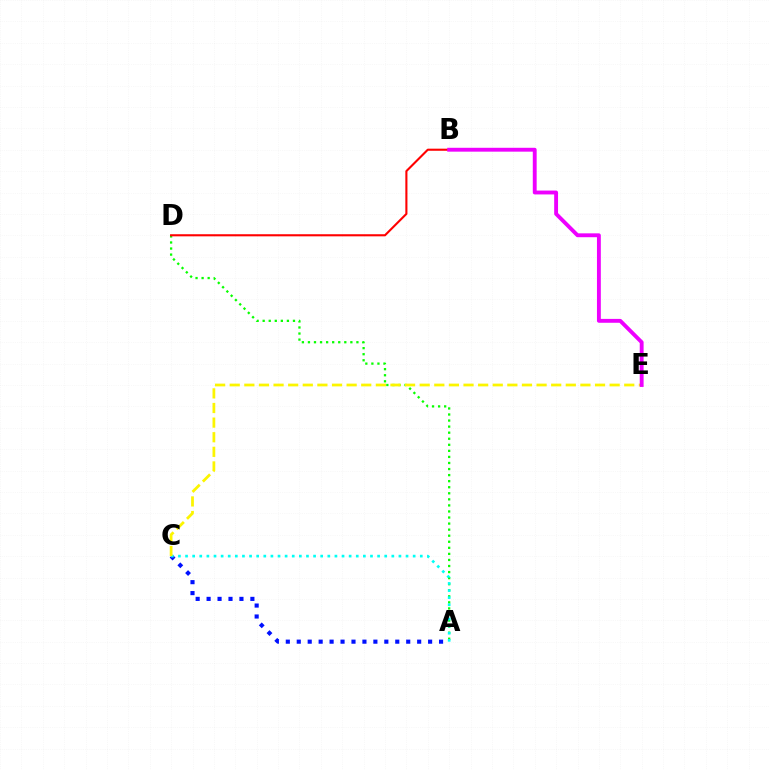{('A', 'C'): [{'color': '#0010ff', 'line_style': 'dotted', 'thickness': 2.97}, {'color': '#00fff6', 'line_style': 'dotted', 'thickness': 1.93}], ('A', 'D'): [{'color': '#08ff00', 'line_style': 'dotted', 'thickness': 1.65}], ('B', 'D'): [{'color': '#ff0000', 'line_style': 'solid', 'thickness': 1.51}], ('C', 'E'): [{'color': '#fcf500', 'line_style': 'dashed', 'thickness': 1.99}], ('B', 'E'): [{'color': '#ee00ff', 'line_style': 'solid', 'thickness': 2.79}]}